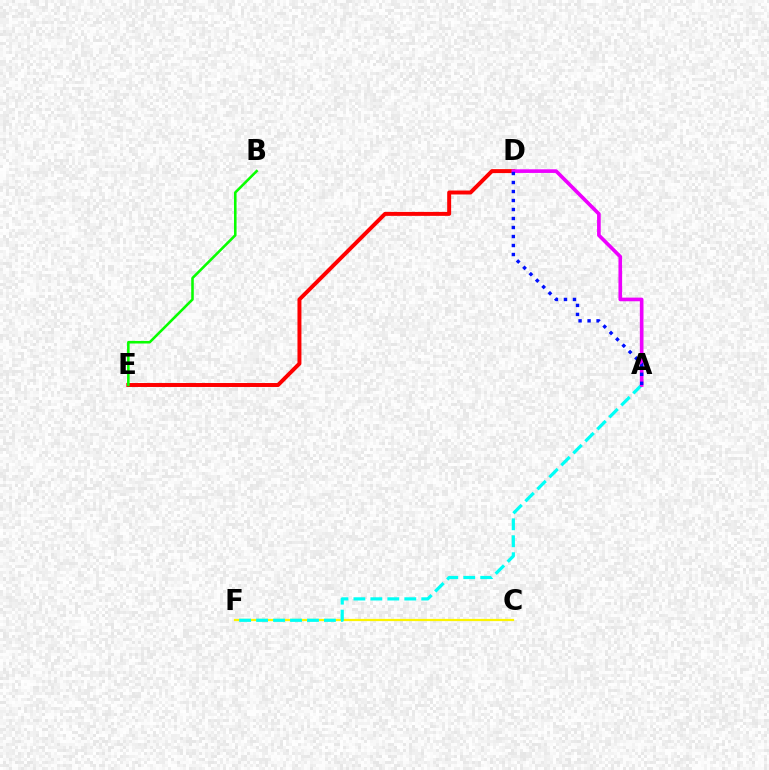{('C', 'F'): [{'color': '#fcf500', 'line_style': 'solid', 'thickness': 1.61}], ('D', 'E'): [{'color': '#ff0000', 'line_style': 'solid', 'thickness': 2.85}], ('A', 'F'): [{'color': '#00fff6', 'line_style': 'dashed', 'thickness': 2.3}], ('A', 'D'): [{'color': '#ee00ff', 'line_style': 'solid', 'thickness': 2.62}, {'color': '#0010ff', 'line_style': 'dotted', 'thickness': 2.45}], ('B', 'E'): [{'color': '#08ff00', 'line_style': 'solid', 'thickness': 1.85}]}